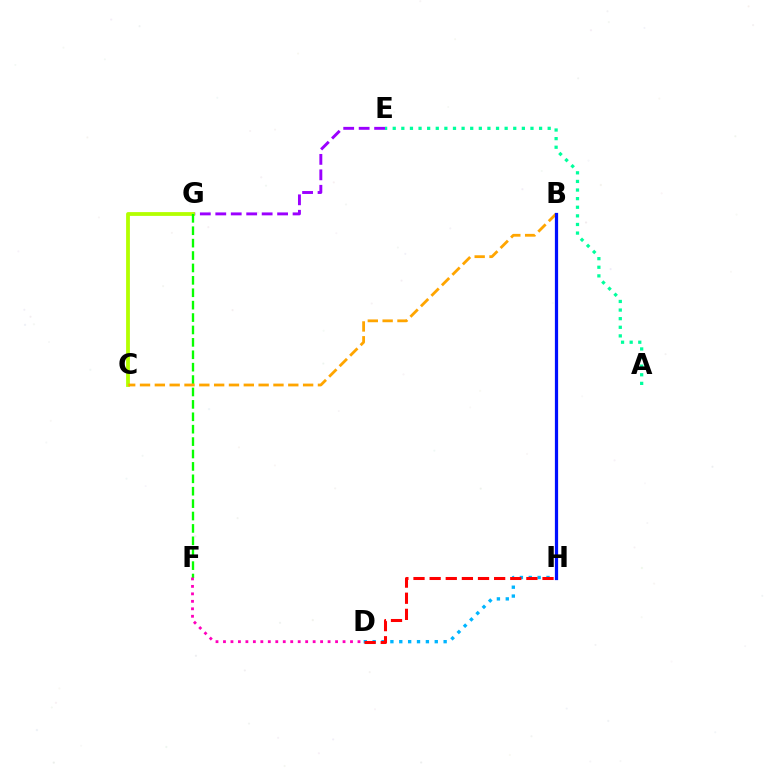{('E', 'G'): [{'color': '#9b00ff', 'line_style': 'dashed', 'thickness': 2.1}], ('C', 'G'): [{'color': '#b3ff00', 'line_style': 'solid', 'thickness': 2.74}], ('D', 'H'): [{'color': '#00b5ff', 'line_style': 'dotted', 'thickness': 2.41}, {'color': '#ff0000', 'line_style': 'dashed', 'thickness': 2.19}], ('A', 'E'): [{'color': '#00ff9d', 'line_style': 'dotted', 'thickness': 2.34}], ('F', 'G'): [{'color': '#08ff00', 'line_style': 'dashed', 'thickness': 1.69}], ('B', 'C'): [{'color': '#ffa500', 'line_style': 'dashed', 'thickness': 2.01}], ('D', 'F'): [{'color': '#ff00bd', 'line_style': 'dotted', 'thickness': 2.03}], ('B', 'H'): [{'color': '#0010ff', 'line_style': 'solid', 'thickness': 2.32}]}